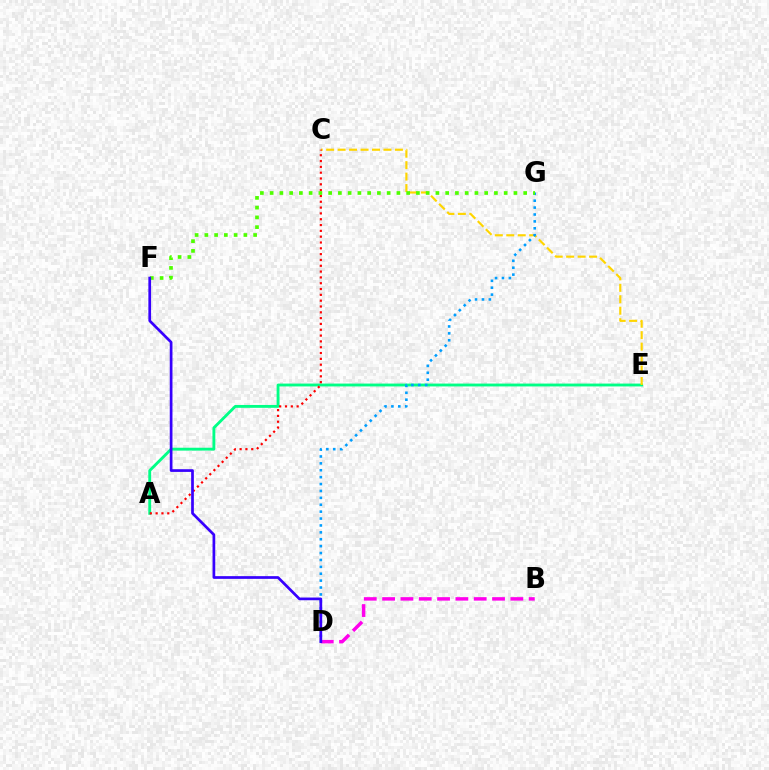{('B', 'D'): [{'color': '#ff00ed', 'line_style': 'dashed', 'thickness': 2.49}], ('A', 'E'): [{'color': '#00ff86', 'line_style': 'solid', 'thickness': 2.06}], ('C', 'E'): [{'color': '#ffd500', 'line_style': 'dashed', 'thickness': 1.56}], ('A', 'C'): [{'color': '#ff0000', 'line_style': 'dotted', 'thickness': 1.58}], ('D', 'G'): [{'color': '#009eff', 'line_style': 'dotted', 'thickness': 1.87}], ('F', 'G'): [{'color': '#4fff00', 'line_style': 'dotted', 'thickness': 2.65}], ('D', 'F'): [{'color': '#3700ff', 'line_style': 'solid', 'thickness': 1.95}]}